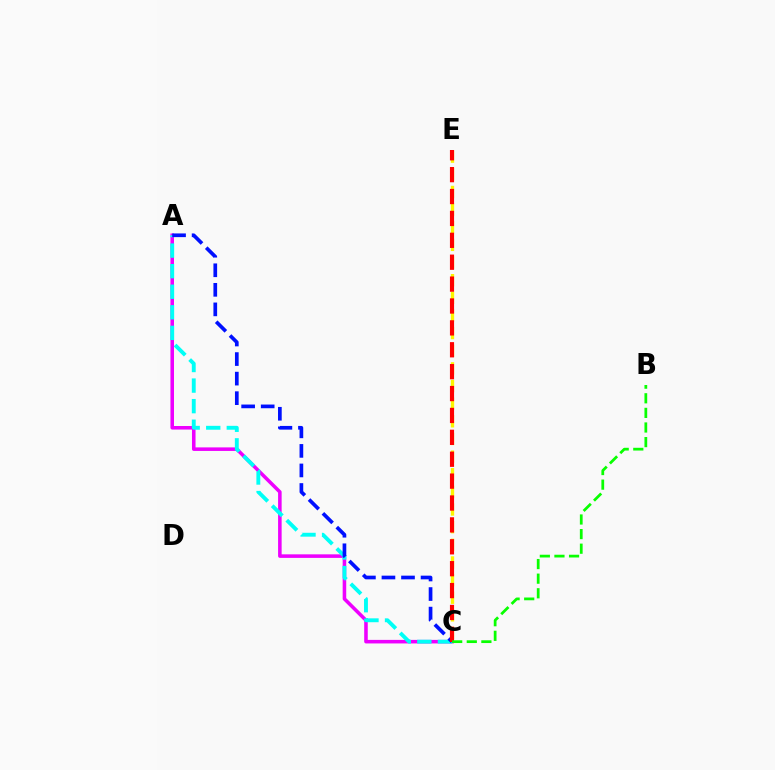{('A', 'C'): [{'color': '#ee00ff', 'line_style': 'solid', 'thickness': 2.56}, {'color': '#00fff6', 'line_style': 'dashed', 'thickness': 2.79}, {'color': '#0010ff', 'line_style': 'dashed', 'thickness': 2.66}], ('C', 'E'): [{'color': '#fcf500', 'line_style': 'dashed', 'thickness': 2.4}, {'color': '#ff0000', 'line_style': 'dashed', 'thickness': 2.97}], ('B', 'C'): [{'color': '#08ff00', 'line_style': 'dashed', 'thickness': 1.98}]}